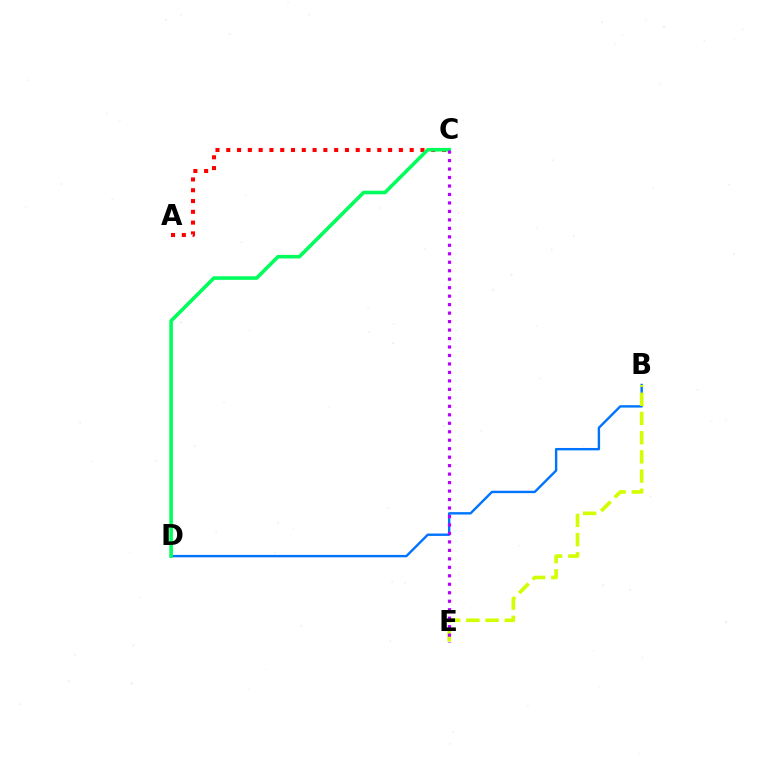{('A', 'C'): [{'color': '#ff0000', 'line_style': 'dotted', 'thickness': 2.93}], ('B', 'D'): [{'color': '#0074ff', 'line_style': 'solid', 'thickness': 1.73}], ('C', 'D'): [{'color': '#00ff5c', 'line_style': 'solid', 'thickness': 2.58}], ('B', 'E'): [{'color': '#d1ff00', 'line_style': 'dashed', 'thickness': 2.61}], ('C', 'E'): [{'color': '#b900ff', 'line_style': 'dotted', 'thickness': 2.3}]}